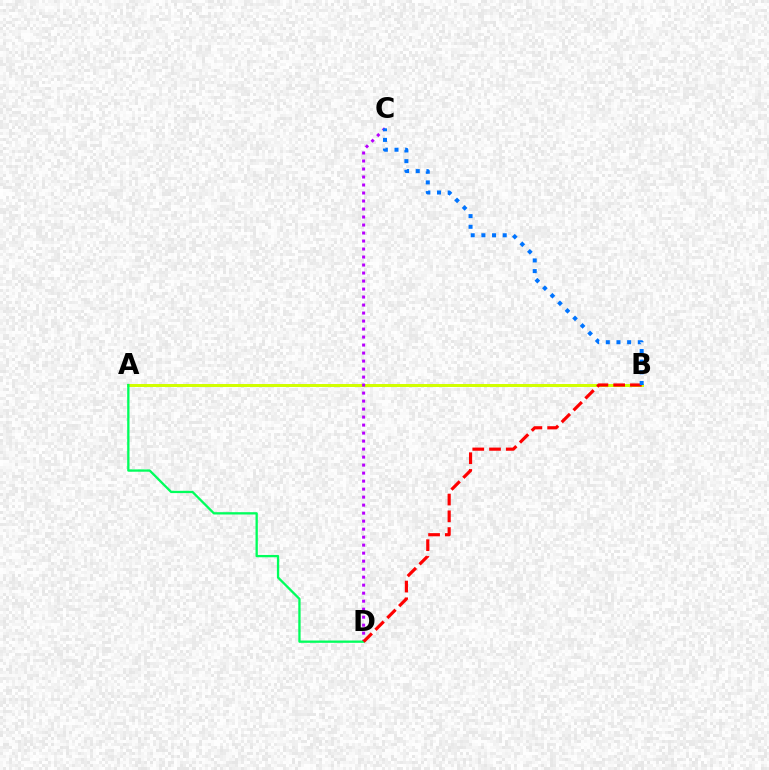{('A', 'B'): [{'color': '#d1ff00', 'line_style': 'solid', 'thickness': 2.15}], ('C', 'D'): [{'color': '#b900ff', 'line_style': 'dotted', 'thickness': 2.17}], ('A', 'D'): [{'color': '#00ff5c', 'line_style': 'solid', 'thickness': 1.66}], ('B', 'D'): [{'color': '#ff0000', 'line_style': 'dashed', 'thickness': 2.28}], ('B', 'C'): [{'color': '#0074ff', 'line_style': 'dotted', 'thickness': 2.9}]}